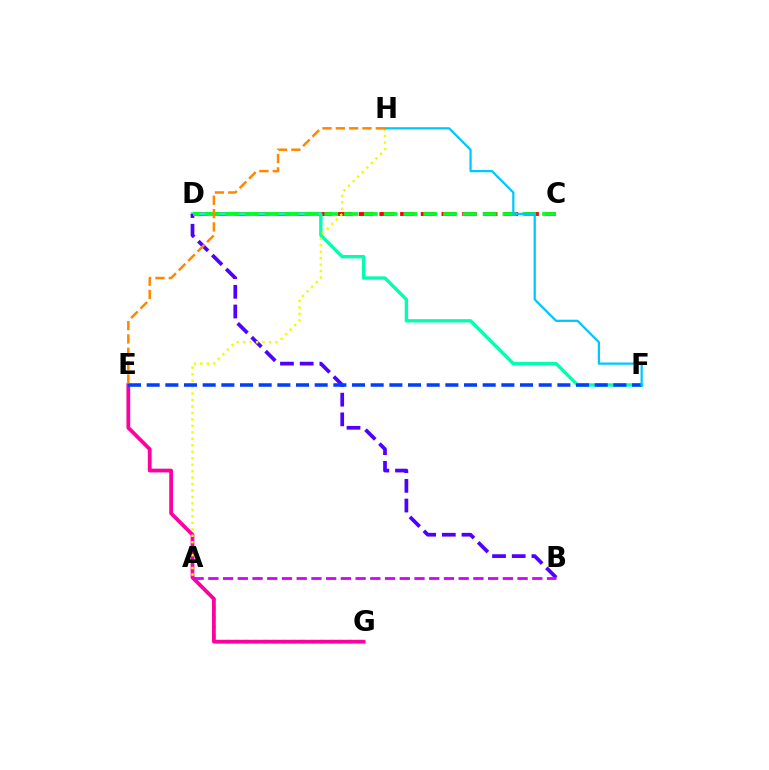{('A', 'G'): [{'color': '#66ff00', 'line_style': 'dotted', 'thickness': 2.56}], ('C', 'D'): [{'color': '#ff0000', 'line_style': 'dashed', 'thickness': 2.81}, {'color': '#00ff27', 'line_style': 'dashed', 'thickness': 2.69}], ('D', 'F'): [{'color': '#00ffaf', 'line_style': 'solid', 'thickness': 2.42}], ('E', 'G'): [{'color': '#ff00a0', 'line_style': 'solid', 'thickness': 2.7}], ('B', 'D'): [{'color': '#4f00ff', 'line_style': 'dashed', 'thickness': 2.67}], ('A', 'H'): [{'color': '#eeff00', 'line_style': 'dotted', 'thickness': 1.76}], ('E', 'F'): [{'color': '#003fff', 'line_style': 'dashed', 'thickness': 2.54}], ('F', 'H'): [{'color': '#00c7ff', 'line_style': 'solid', 'thickness': 1.62}], ('A', 'B'): [{'color': '#d600ff', 'line_style': 'dashed', 'thickness': 2.0}], ('E', 'H'): [{'color': '#ff8800', 'line_style': 'dashed', 'thickness': 1.81}]}